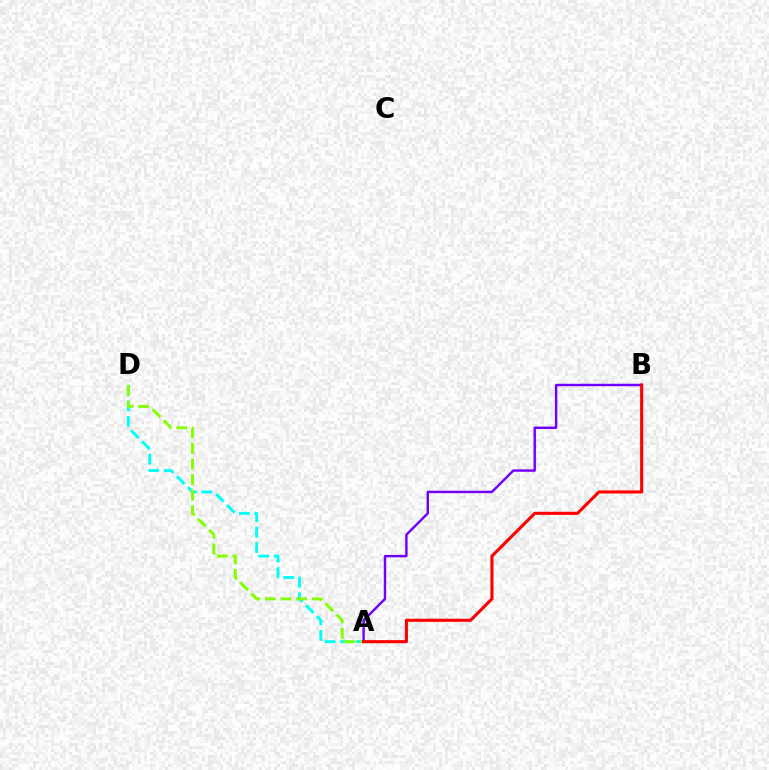{('A', 'D'): [{'color': '#00fff6', 'line_style': 'dashed', 'thickness': 2.11}, {'color': '#84ff00', 'line_style': 'dashed', 'thickness': 2.12}], ('A', 'B'): [{'color': '#7200ff', 'line_style': 'solid', 'thickness': 1.75}, {'color': '#ff0000', 'line_style': 'solid', 'thickness': 2.23}]}